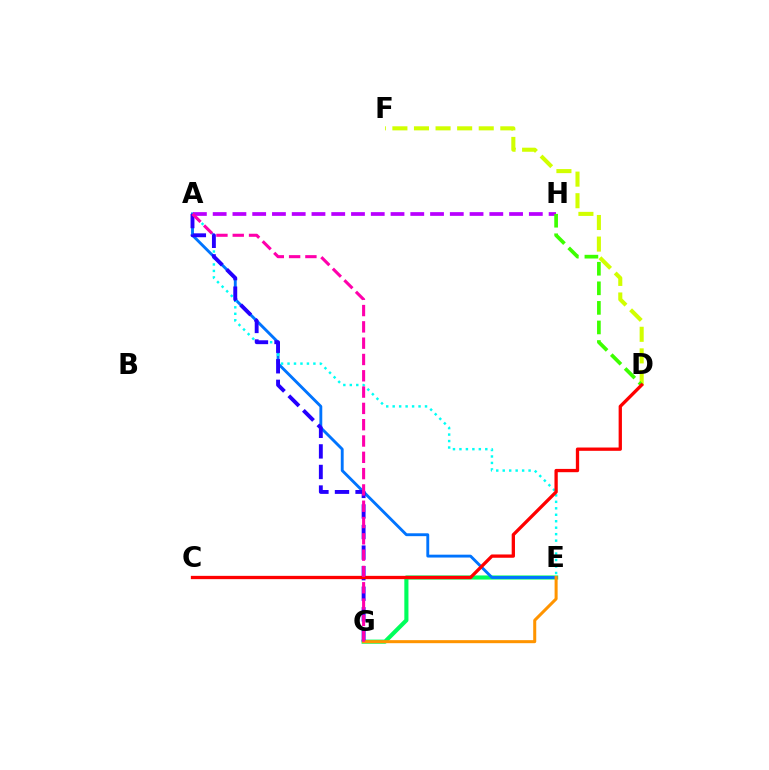{('E', 'G'): [{'color': '#00ff5c', 'line_style': 'solid', 'thickness': 2.97}, {'color': '#ff9400', 'line_style': 'solid', 'thickness': 2.18}], ('A', 'E'): [{'color': '#0074ff', 'line_style': 'solid', 'thickness': 2.07}, {'color': '#00fff6', 'line_style': 'dotted', 'thickness': 1.76}], ('D', 'F'): [{'color': '#d1ff00', 'line_style': 'dashed', 'thickness': 2.93}], ('A', 'H'): [{'color': '#b900ff', 'line_style': 'dashed', 'thickness': 2.68}], ('D', 'H'): [{'color': '#3dff00', 'line_style': 'dashed', 'thickness': 2.66}], ('A', 'G'): [{'color': '#2500ff', 'line_style': 'dashed', 'thickness': 2.79}, {'color': '#ff00ac', 'line_style': 'dashed', 'thickness': 2.22}], ('C', 'D'): [{'color': '#ff0000', 'line_style': 'solid', 'thickness': 2.37}]}